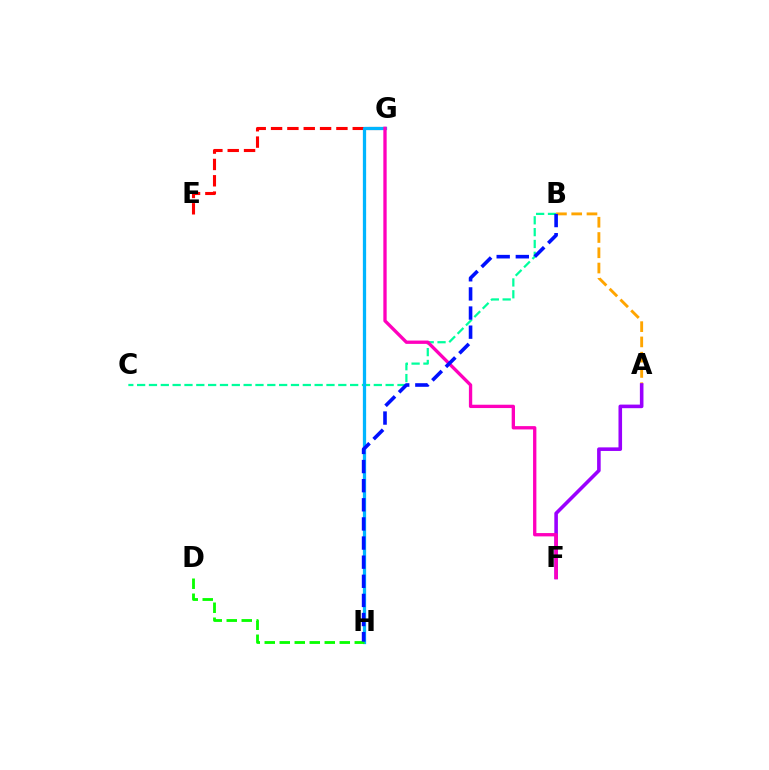{('G', 'H'): [{'color': '#b3ff00', 'line_style': 'dotted', 'thickness': 2.18}, {'color': '#00b5ff', 'line_style': 'solid', 'thickness': 2.34}], ('B', 'C'): [{'color': '#00ff9d', 'line_style': 'dashed', 'thickness': 1.61}], ('E', 'G'): [{'color': '#ff0000', 'line_style': 'dashed', 'thickness': 2.22}], ('A', 'B'): [{'color': '#ffa500', 'line_style': 'dashed', 'thickness': 2.07}], ('A', 'F'): [{'color': '#9b00ff', 'line_style': 'solid', 'thickness': 2.58}], ('F', 'G'): [{'color': '#ff00bd', 'line_style': 'solid', 'thickness': 2.39}], ('D', 'H'): [{'color': '#08ff00', 'line_style': 'dashed', 'thickness': 2.04}], ('B', 'H'): [{'color': '#0010ff', 'line_style': 'dashed', 'thickness': 2.6}]}